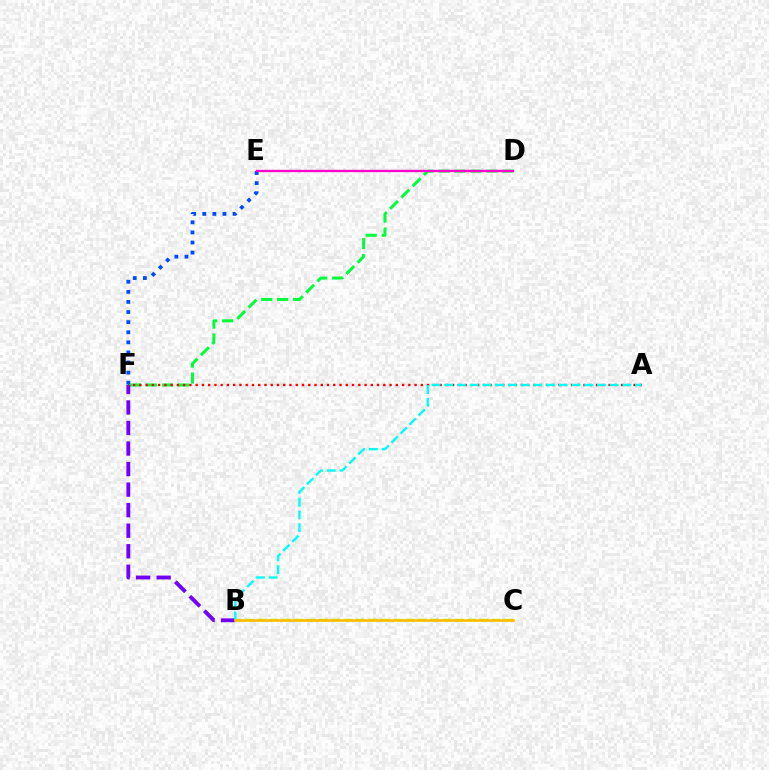{('D', 'F'): [{'color': '#00ff39', 'line_style': 'dashed', 'thickness': 2.17}], ('B', 'F'): [{'color': '#7200ff', 'line_style': 'dashed', 'thickness': 2.79}], ('A', 'F'): [{'color': '#ff0000', 'line_style': 'dotted', 'thickness': 1.7}], ('B', 'C'): [{'color': '#84ff00', 'line_style': 'dashed', 'thickness': 1.68}, {'color': '#ffbd00', 'line_style': 'solid', 'thickness': 1.9}], ('A', 'B'): [{'color': '#00fff6', 'line_style': 'dashed', 'thickness': 1.73}], ('E', 'F'): [{'color': '#004bff', 'line_style': 'dotted', 'thickness': 2.74}], ('D', 'E'): [{'color': '#ff00cf', 'line_style': 'solid', 'thickness': 1.68}]}